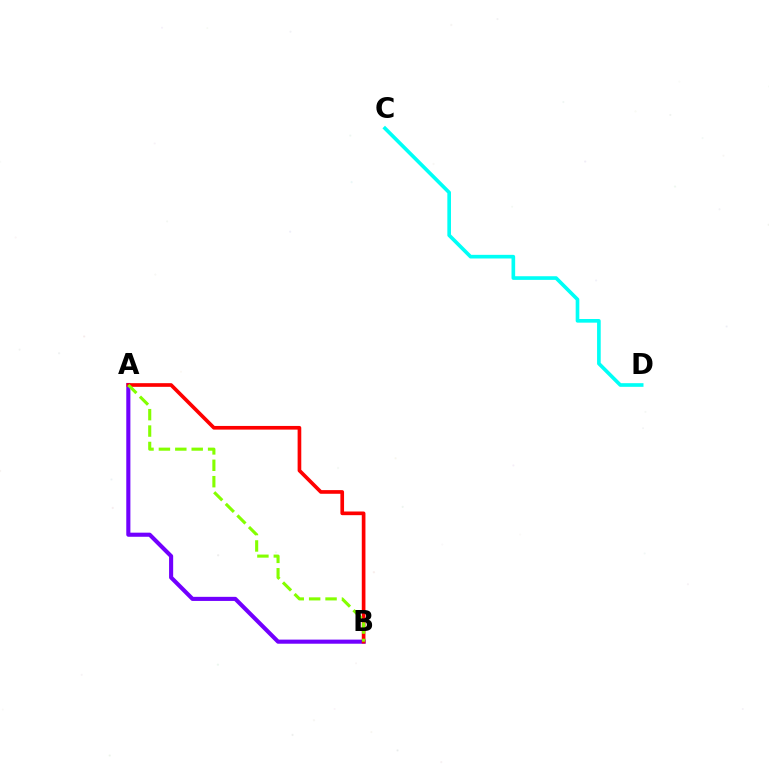{('A', 'B'): [{'color': '#7200ff', 'line_style': 'solid', 'thickness': 2.95}, {'color': '#ff0000', 'line_style': 'solid', 'thickness': 2.64}, {'color': '#84ff00', 'line_style': 'dashed', 'thickness': 2.23}], ('C', 'D'): [{'color': '#00fff6', 'line_style': 'solid', 'thickness': 2.63}]}